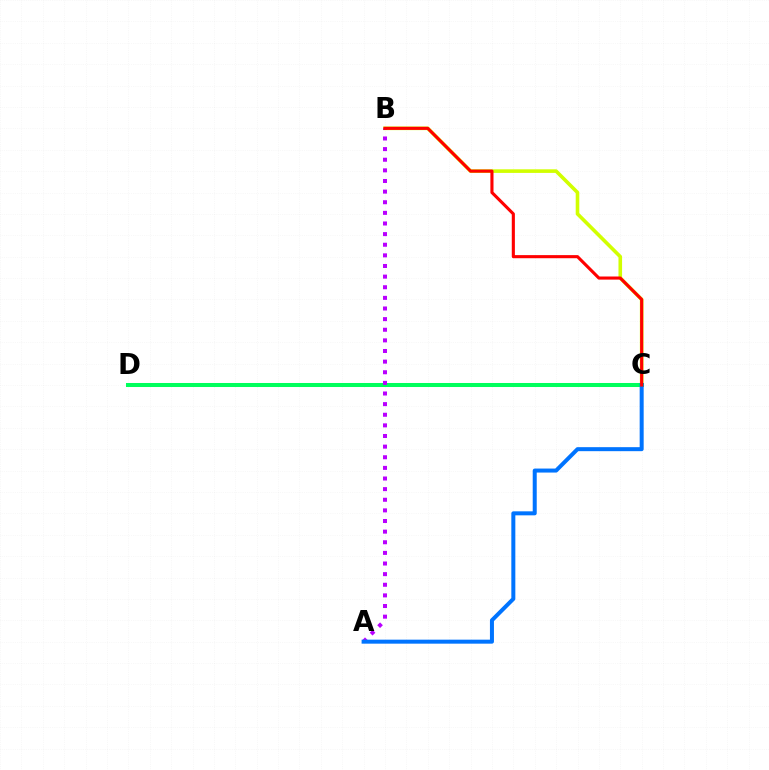{('B', 'C'): [{'color': '#d1ff00', 'line_style': 'solid', 'thickness': 2.59}, {'color': '#ff0000', 'line_style': 'solid', 'thickness': 2.24}], ('C', 'D'): [{'color': '#00ff5c', 'line_style': 'solid', 'thickness': 2.9}], ('A', 'B'): [{'color': '#b900ff', 'line_style': 'dotted', 'thickness': 2.89}], ('A', 'C'): [{'color': '#0074ff', 'line_style': 'solid', 'thickness': 2.88}]}